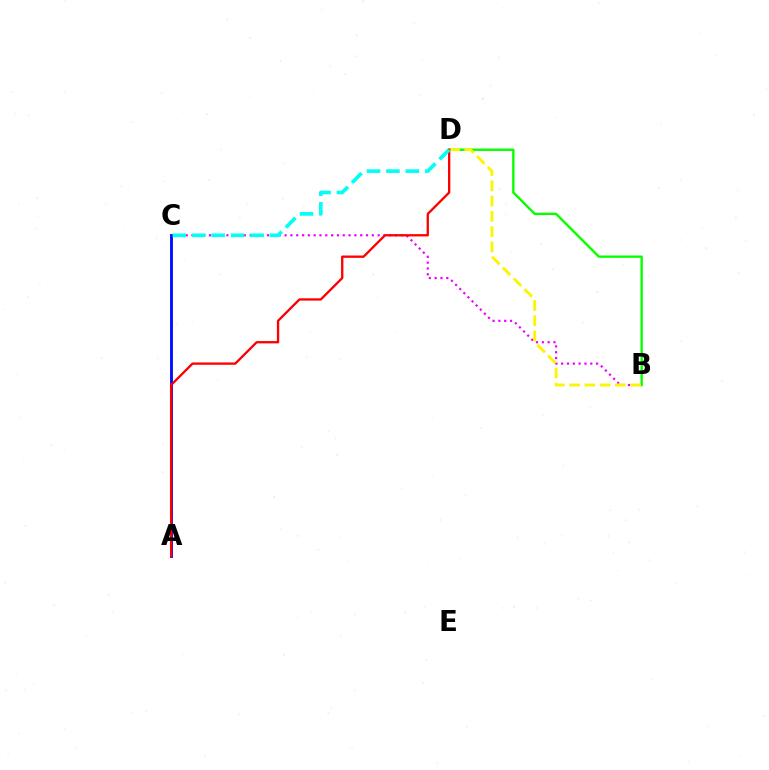{('B', 'C'): [{'color': '#ee00ff', 'line_style': 'dotted', 'thickness': 1.58}], ('B', 'D'): [{'color': '#08ff00', 'line_style': 'solid', 'thickness': 1.71}, {'color': '#fcf500', 'line_style': 'dashed', 'thickness': 2.07}], ('A', 'C'): [{'color': '#0010ff', 'line_style': 'solid', 'thickness': 2.07}], ('A', 'D'): [{'color': '#ff0000', 'line_style': 'solid', 'thickness': 1.67}], ('C', 'D'): [{'color': '#00fff6', 'line_style': 'dashed', 'thickness': 2.64}]}